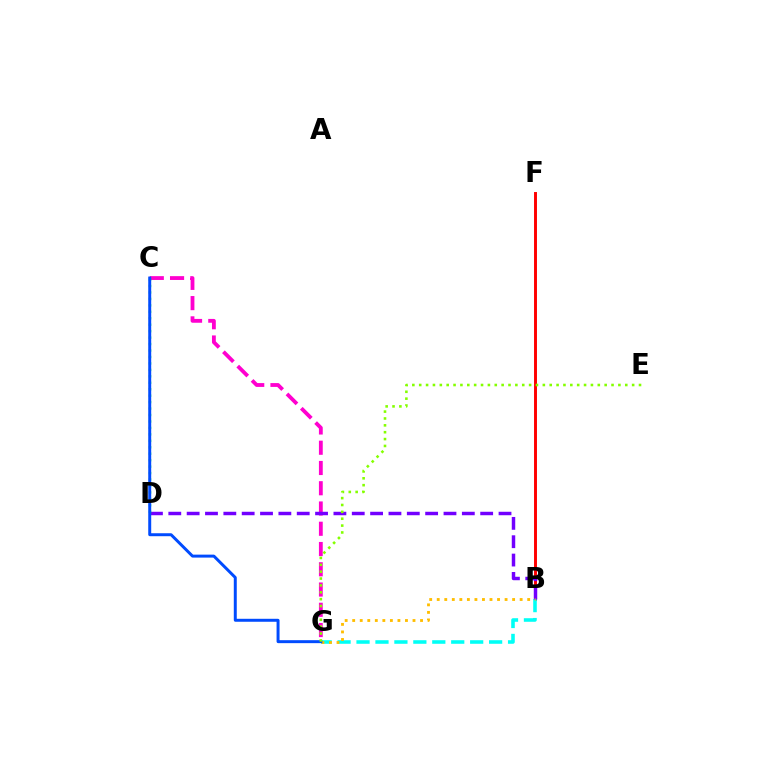{('C', 'G'): [{'color': '#ff00cf', 'line_style': 'dashed', 'thickness': 2.75}, {'color': '#004bff', 'line_style': 'solid', 'thickness': 2.14}], ('B', 'F'): [{'color': '#ff0000', 'line_style': 'solid', 'thickness': 2.12}], ('B', 'G'): [{'color': '#00fff6', 'line_style': 'dashed', 'thickness': 2.57}, {'color': '#ffbd00', 'line_style': 'dotted', 'thickness': 2.05}], ('B', 'D'): [{'color': '#7200ff', 'line_style': 'dashed', 'thickness': 2.49}], ('C', 'D'): [{'color': '#00ff39', 'line_style': 'dotted', 'thickness': 1.75}], ('E', 'G'): [{'color': '#84ff00', 'line_style': 'dotted', 'thickness': 1.87}]}